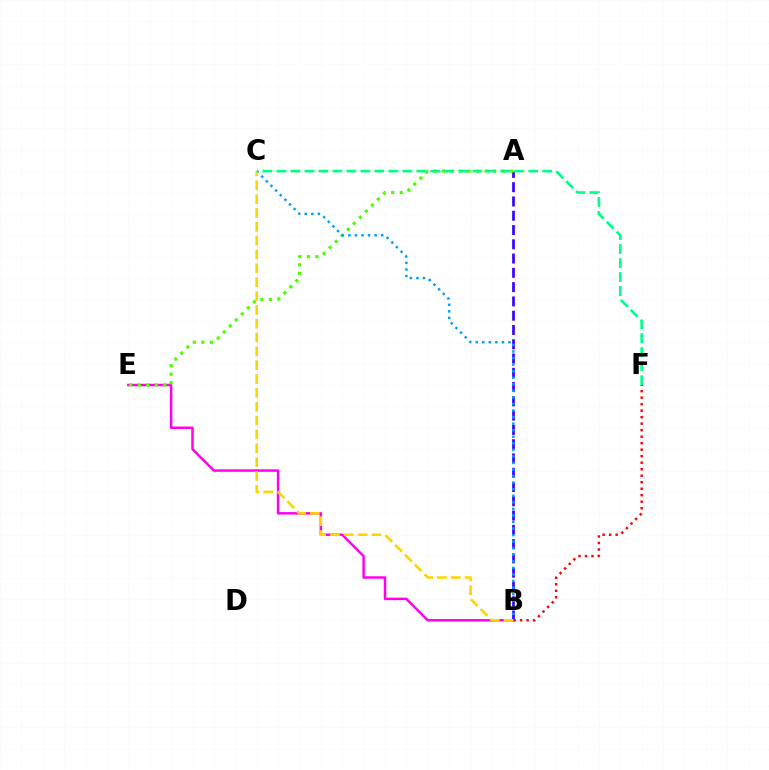{('A', 'B'): [{'color': '#3700ff', 'line_style': 'dashed', 'thickness': 1.94}], ('B', 'E'): [{'color': '#ff00ed', 'line_style': 'solid', 'thickness': 1.78}], ('A', 'E'): [{'color': '#4fff00', 'line_style': 'dotted', 'thickness': 2.32}], ('B', 'C'): [{'color': '#009eff', 'line_style': 'dotted', 'thickness': 1.78}, {'color': '#ffd500', 'line_style': 'dashed', 'thickness': 1.88}], ('B', 'F'): [{'color': '#ff0000', 'line_style': 'dotted', 'thickness': 1.77}], ('C', 'F'): [{'color': '#00ff86', 'line_style': 'dashed', 'thickness': 1.9}]}